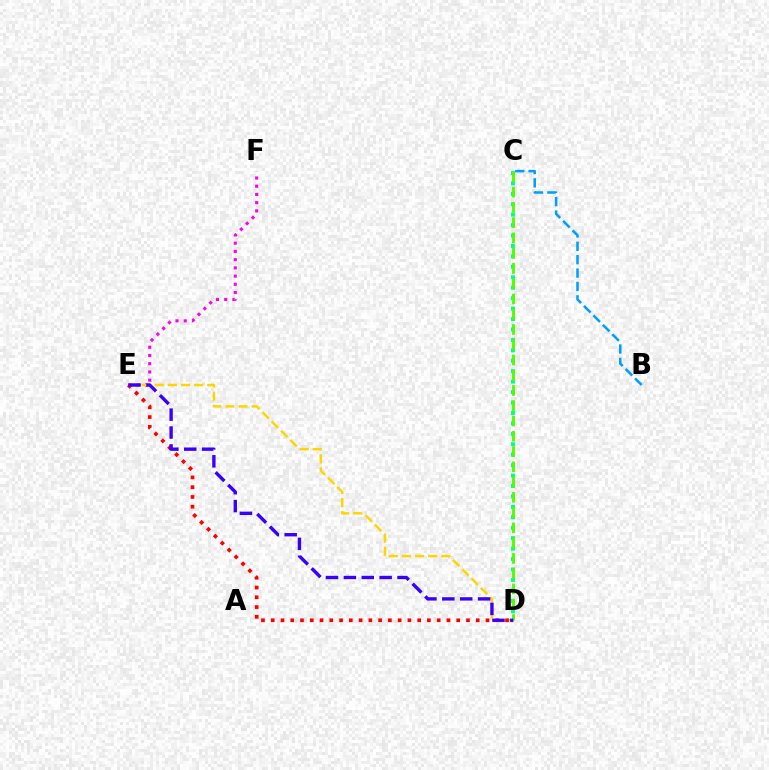{('B', 'C'): [{'color': '#009eff', 'line_style': 'dashed', 'thickness': 1.82}], ('E', 'F'): [{'color': '#ff00ed', 'line_style': 'dotted', 'thickness': 2.24}], ('C', 'D'): [{'color': '#00ff86', 'line_style': 'dotted', 'thickness': 2.83}, {'color': '#4fff00', 'line_style': 'dashed', 'thickness': 2.07}], ('D', 'E'): [{'color': '#ffd500', 'line_style': 'dashed', 'thickness': 1.79}, {'color': '#ff0000', 'line_style': 'dotted', 'thickness': 2.65}, {'color': '#3700ff', 'line_style': 'dashed', 'thickness': 2.43}]}